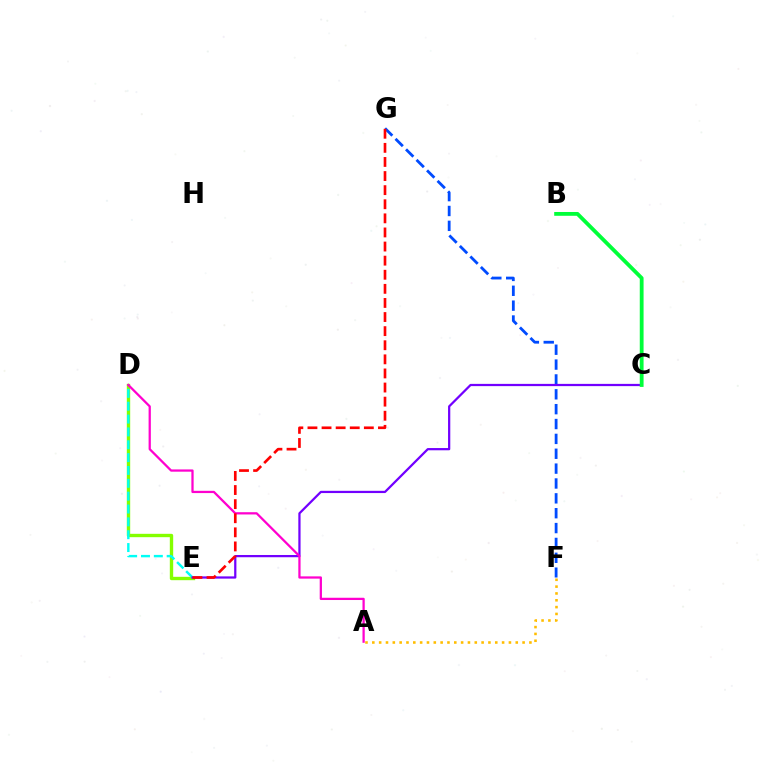{('F', 'G'): [{'color': '#004bff', 'line_style': 'dashed', 'thickness': 2.02}], ('D', 'E'): [{'color': '#84ff00', 'line_style': 'solid', 'thickness': 2.42}, {'color': '#00fff6', 'line_style': 'dashed', 'thickness': 1.75}], ('C', 'E'): [{'color': '#7200ff', 'line_style': 'solid', 'thickness': 1.61}], ('A', 'D'): [{'color': '#ff00cf', 'line_style': 'solid', 'thickness': 1.63}], ('A', 'F'): [{'color': '#ffbd00', 'line_style': 'dotted', 'thickness': 1.86}], ('B', 'C'): [{'color': '#00ff39', 'line_style': 'solid', 'thickness': 2.74}], ('E', 'G'): [{'color': '#ff0000', 'line_style': 'dashed', 'thickness': 1.92}]}